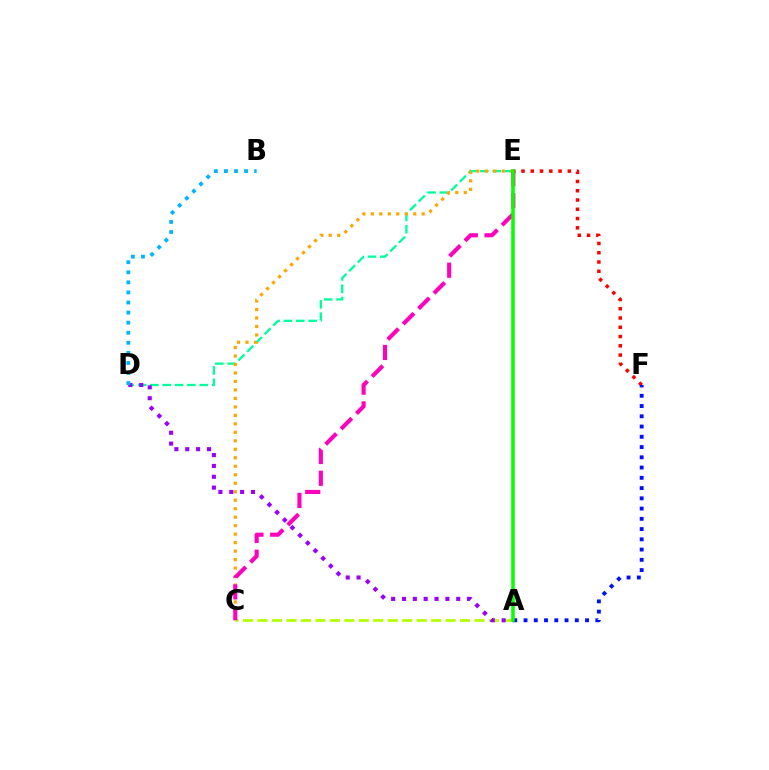{('D', 'E'): [{'color': '#00ff9d', 'line_style': 'dashed', 'thickness': 1.68}], ('C', 'E'): [{'color': '#ffa500', 'line_style': 'dotted', 'thickness': 2.3}, {'color': '#ff00bd', 'line_style': 'dashed', 'thickness': 2.96}], ('A', 'C'): [{'color': '#b3ff00', 'line_style': 'dashed', 'thickness': 1.96}], ('A', 'D'): [{'color': '#9b00ff', 'line_style': 'dotted', 'thickness': 2.95}], ('B', 'D'): [{'color': '#00b5ff', 'line_style': 'dotted', 'thickness': 2.74}], ('E', 'F'): [{'color': '#ff0000', 'line_style': 'dotted', 'thickness': 2.52}], ('A', 'F'): [{'color': '#0010ff', 'line_style': 'dotted', 'thickness': 2.79}], ('A', 'E'): [{'color': '#08ff00', 'line_style': 'solid', 'thickness': 2.57}]}